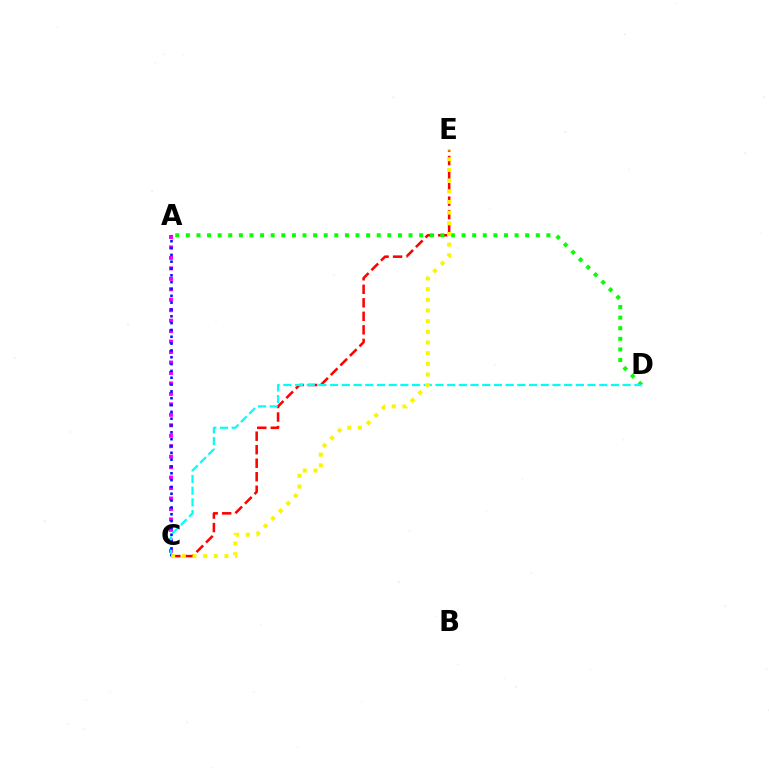{('C', 'E'): [{'color': '#ff0000', 'line_style': 'dashed', 'thickness': 1.84}, {'color': '#fcf500', 'line_style': 'dotted', 'thickness': 2.9}], ('A', 'C'): [{'color': '#ee00ff', 'line_style': 'dotted', 'thickness': 2.84}, {'color': '#0010ff', 'line_style': 'dotted', 'thickness': 1.85}], ('A', 'D'): [{'color': '#08ff00', 'line_style': 'dotted', 'thickness': 2.88}], ('C', 'D'): [{'color': '#00fff6', 'line_style': 'dashed', 'thickness': 1.59}]}